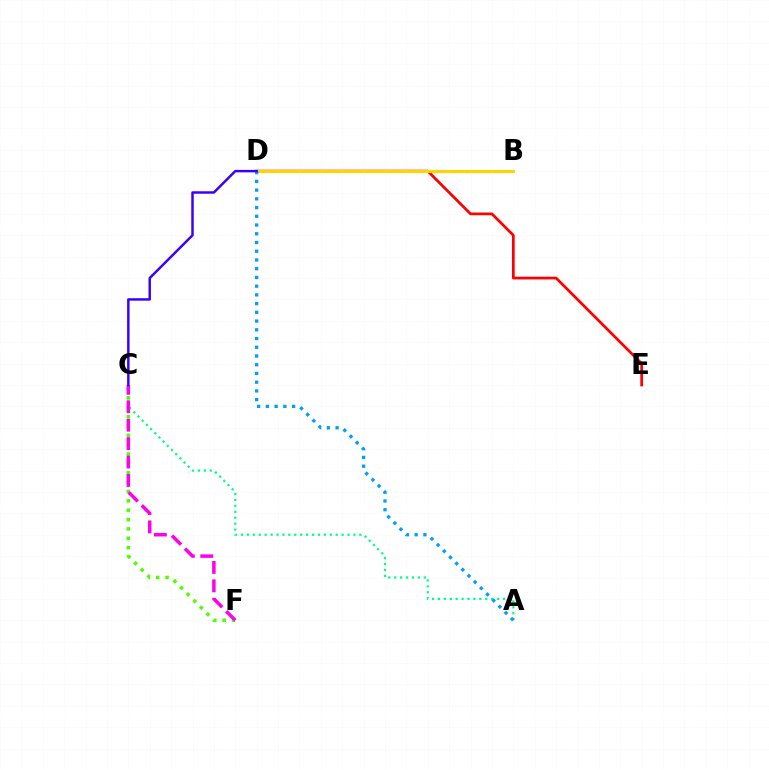{('A', 'C'): [{'color': '#00ff86', 'line_style': 'dotted', 'thickness': 1.61}], ('C', 'F'): [{'color': '#4fff00', 'line_style': 'dotted', 'thickness': 2.54}, {'color': '#ff00ed', 'line_style': 'dashed', 'thickness': 2.5}], ('D', 'E'): [{'color': '#ff0000', 'line_style': 'solid', 'thickness': 1.97}], ('B', 'D'): [{'color': '#ffd500', 'line_style': 'solid', 'thickness': 2.18}], ('A', 'D'): [{'color': '#009eff', 'line_style': 'dotted', 'thickness': 2.37}], ('C', 'D'): [{'color': '#3700ff', 'line_style': 'solid', 'thickness': 1.77}]}